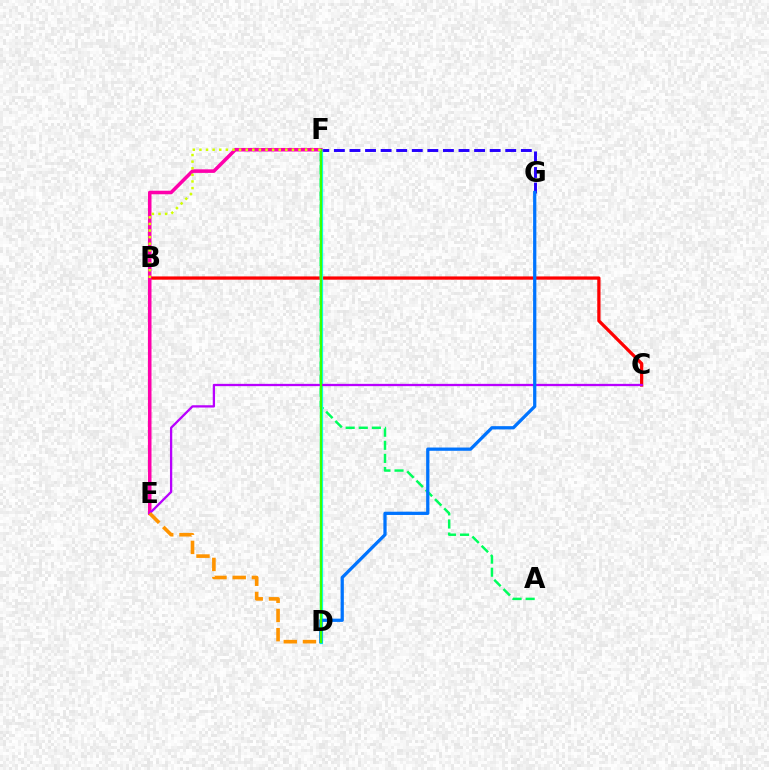{('B', 'C'): [{'color': '#ff0000', 'line_style': 'solid', 'thickness': 2.35}], ('A', 'F'): [{'color': '#00ff5c', 'line_style': 'dashed', 'thickness': 1.78}], ('F', 'G'): [{'color': '#2500ff', 'line_style': 'dashed', 'thickness': 2.12}], ('D', 'F'): [{'color': '#00fff6', 'line_style': 'solid', 'thickness': 2.33}, {'color': '#3dff00', 'line_style': 'solid', 'thickness': 1.67}], ('E', 'F'): [{'color': '#ff00ac', 'line_style': 'solid', 'thickness': 2.56}], ('C', 'E'): [{'color': '#b900ff', 'line_style': 'solid', 'thickness': 1.65}], ('D', 'E'): [{'color': '#ff9400', 'line_style': 'dashed', 'thickness': 2.61}], ('D', 'G'): [{'color': '#0074ff', 'line_style': 'solid', 'thickness': 2.34}], ('B', 'F'): [{'color': '#d1ff00', 'line_style': 'dotted', 'thickness': 1.8}]}